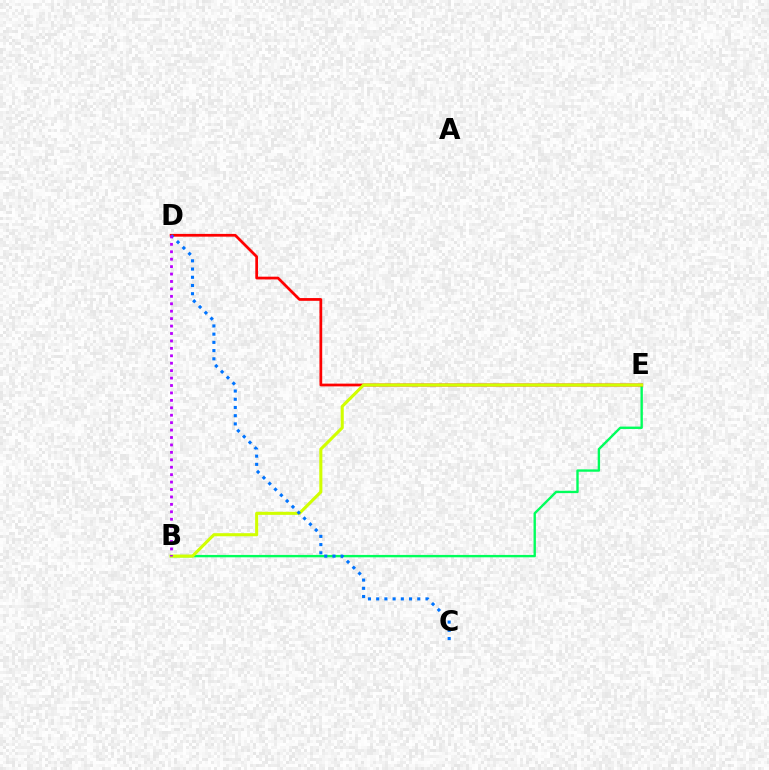{('B', 'E'): [{'color': '#00ff5c', 'line_style': 'solid', 'thickness': 1.71}, {'color': '#d1ff00', 'line_style': 'solid', 'thickness': 2.21}], ('D', 'E'): [{'color': '#ff0000', 'line_style': 'solid', 'thickness': 1.98}], ('C', 'D'): [{'color': '#0074ff', 'line_style': 'dotted', 'thickness': 2.23}], ('B', 'D'): [{'color': '#b900ff', 'line_style': 'dotted', 'thickness': 2.02}]}